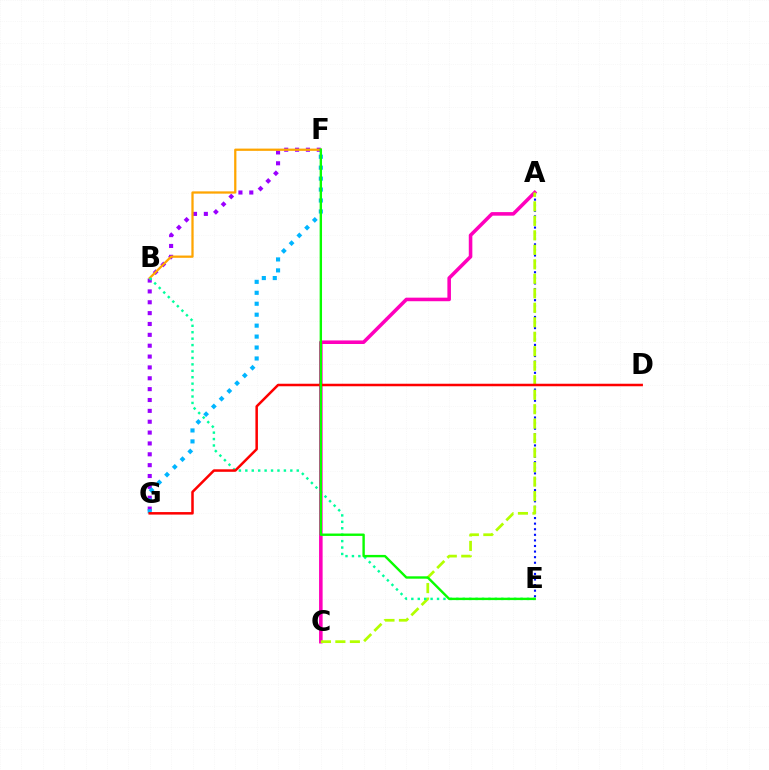{('A', 'E'): [{'color': '#0010ff', 'line_style': 'dotted', 'thickness': 1.52}], ('F', 'G'): [{'color': '#9b00ff', 'line_style': 'dotted', 'thickness': 2.95}, {'color': '#00b5ff', 'line_style': 'dotted', 'thickness': 2.97}], ('A', 'C'): [{'color': '#ff00bd', 'line_style': 'solid', 'thickness': 2.57}, {'color': '#b3ff00', 'line_style': 'dashed', 'thickness': 1.97}], ('B', 'F'): [{'color': '#ffa500', 'line_style': 'solid', 'thickness': 1.63}], ('B', 'E'): [{'color': '#00ff9d', 'line_style': 'dotted', 'thickness': 1.75}], ('D', 'G'): [{'color': '#ff0000', 'line_style': 'solid', 'thickness': 1.81}], ('E', 'F'): [{'color': '#08ff00', 'line_style': 'solid', 'thickness': 1.72}]}